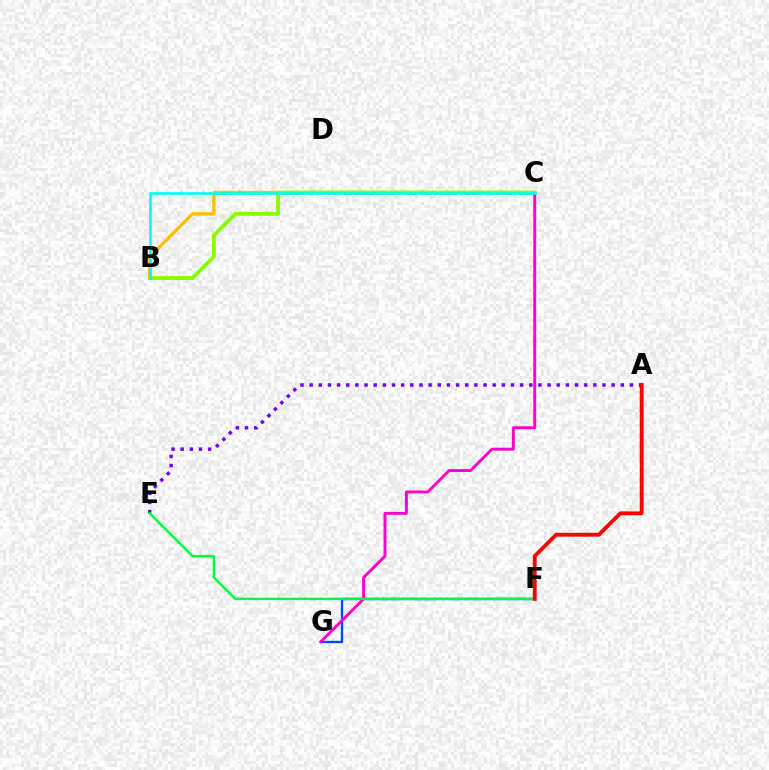{('F', 'G'): [{'color': '#004bff', 'line_style': 'solid', 'thickness': 1.69}], ('A', 'E'): [{'color': '#7200ff', 'line_style': 'dotted', 'thickness': 2.49}], ('B', 'C'): [{'color': '#ffbd00', 'line_style': 'solid', 'thickness': 2.4}, {'color': '#84ff00', 'line_style': 'solid', 'thickness': 2.75}, {'color': '#00fff6', 'line_style': 'solid', 'thickness': 1.92}], ('C', 'G'): [{'color': '#ff00cf', 'line_style': 'solid', 'thickness': 2.09}], ('E', 'F'): [{'color': '#00ff39', 'line_style': 'solid', 'thickness': 1.75}], ('A', 'F'): [{'color': '#ff0000', 'line_style': 'solid', 'thickness': 2.77}]}